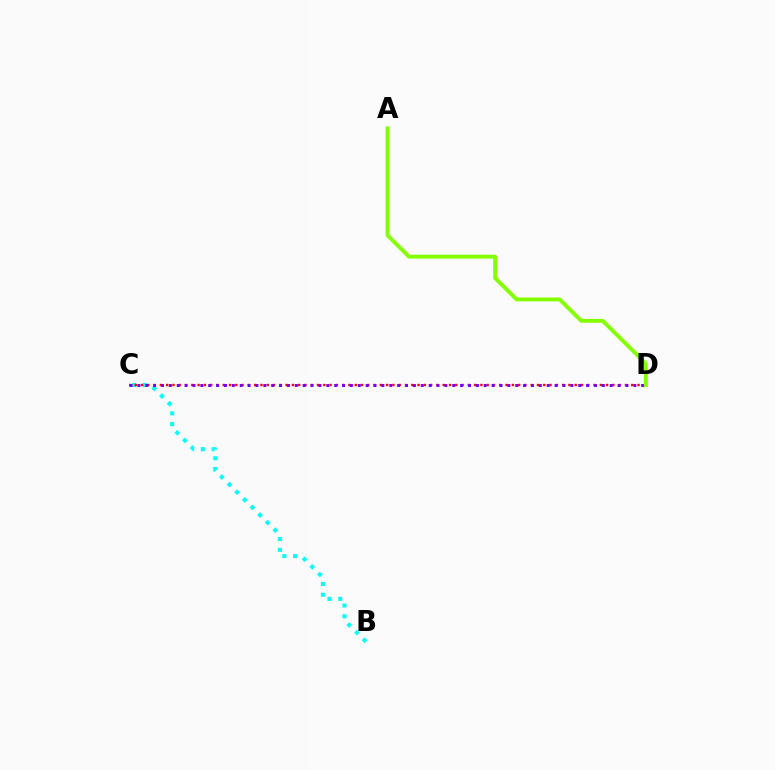{('B', 'C'): [{'color': '#00fff6', 'line_style': 'dotted', 'thickness': 2.93}], ('C', 'D'): [{'color': '#ff0000', 'line_style': 'dotted', 'thickness': 1.71}, {'color': '#7200ff', 'line_style': 'dotted', 'thickness': 2.14}], ('A', 'D'): [{'color': '#84ff00', 'line_style': 'solid', 'thickness': 2.79}]}